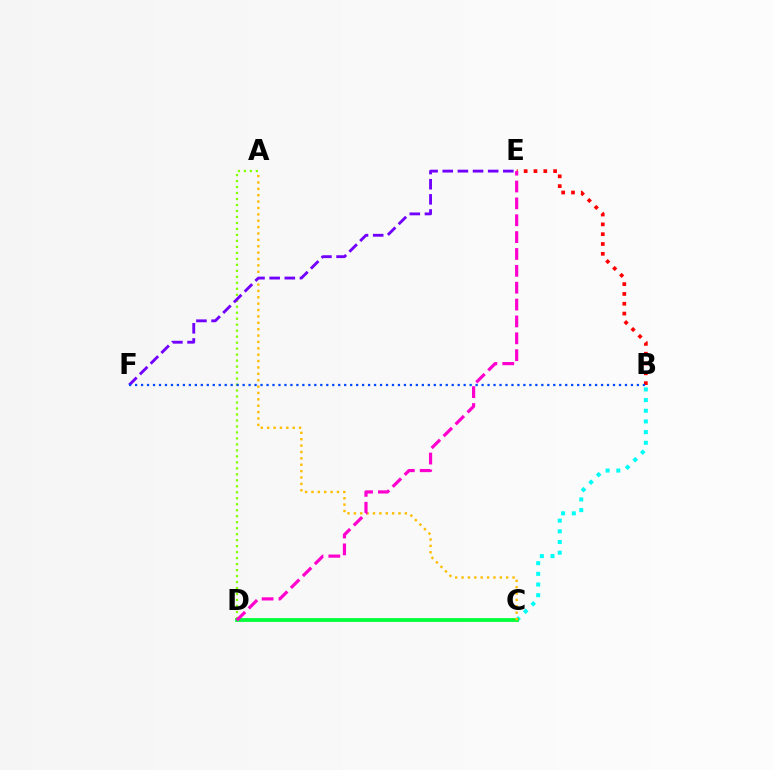{('B', 'C'): [{'color': '#00fff6', 'line_style': 'dotted', 'thickness': 2.9}], ('B', 'E'): [{'color': '#ff0000', 'line_style': 'dotted', 'thickness': 2.67}], ('A', 'D'): [{'color': '#84ff00', 'line_style': 'dotted', 'thickness': 1.63}], ('C', 'D'): [{'color': '#00ff39', 'line_style': 'solid', 'thickness': 2.72}], ('A', 'C'): [{'color': '#ffbd00', 'line_style': 'dotted', 'thickness': 1.73}], ('E', 'F'): [{'color': '#7200ff', 'line_style': 'dashed', 'thickness': 2.06}], ('B', 'F'): [{'color': '#004bff', 'line_style': 'dotted', 'thickness': 1.62}], ('D', 'E'): [{'color': '#ff00cf', 'line_style': 'dashed', 'thickness': 2.29}]}